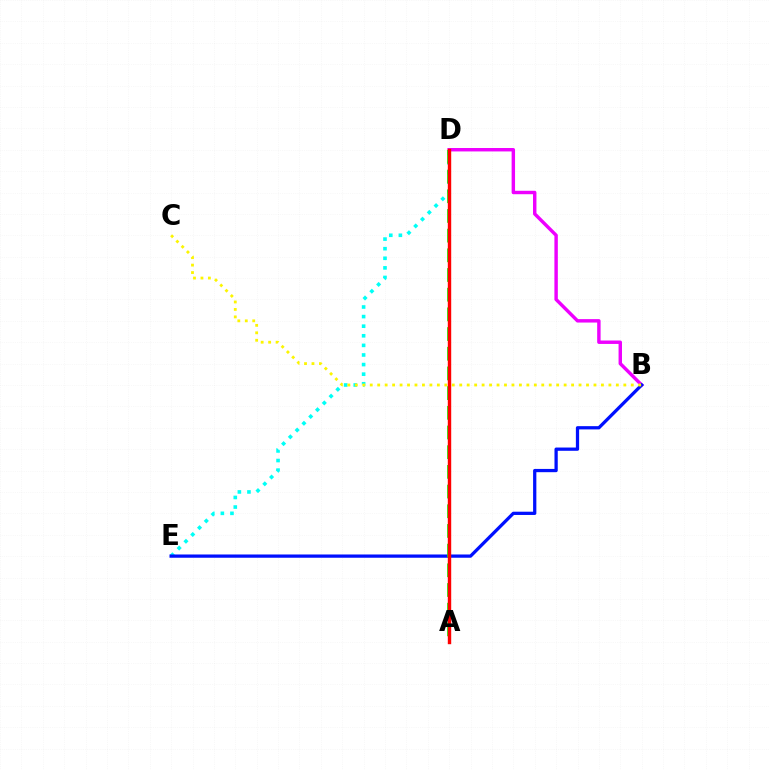{('B', 'D'): [{'color': '#ee00ff', 'line_style': 'solid', 'thickness': 2.47}], ('D', 'E'): [{'color': '#00fff6', 'line_style': 'dotted', 'thickness': 2.61}], ('B', 'E'): [{'color': '#0010ff', 'line_style': 'solid', 'thickness': 2.35}], ('B', 'C'): [{'color': '#fcf500', 'line_style': 'dotted', 'thickness': 2.03}], ('A', 'D'): [{'color': '#08ff00', 'line_style': 'dashed', 'thickness': 2.67}, {'color': '#ff0000', 'line_style': 'solid', 'thickness': 2.45}]}